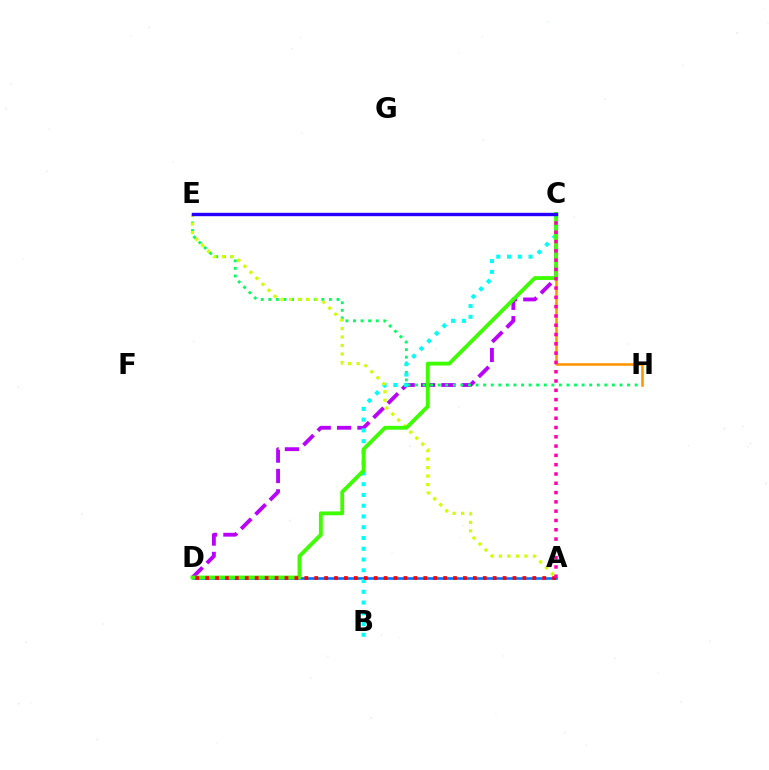{('C', 'D'): [{'color': '#b900ff', 'line_style': 'dashed', 'thickness': 2.76}, {'color': '#3dff00', 'line_style': 'solid', 'thickness': 2.76}], ('A', 'D'): [{'color': '#0074ff', 'line_style': 'solid', 'thickness': 1.89}, {'color': '#ff0000', 'line_style': 'dotted', 'thickness': 2.69}], ('E', 'H'): [{'color': '#00ff5c', 'line_style': 'dotted', 'thickness': 2.06}], ('B', 'C'): [{'color': '#00fff6', 'line_style': 'dotted', 'thickness': 2.92}], ('A', 'E'): [{'color': '#d1ff00', 'line_style': 'dotted', 'thickness': 2.31}], ('C', 'H'): [{'color': '#ff9400', 'line_style': 'solid', 'thickness': 1.84}], ('A', 'C'): [{'color': '#ff00ac', 'line_style': 'dotted', 'thickness': 2.53}], ('C', 'E'): [{'color': '#2500ff', 'line_style': 'solid', 'thickness': 2.44}]}